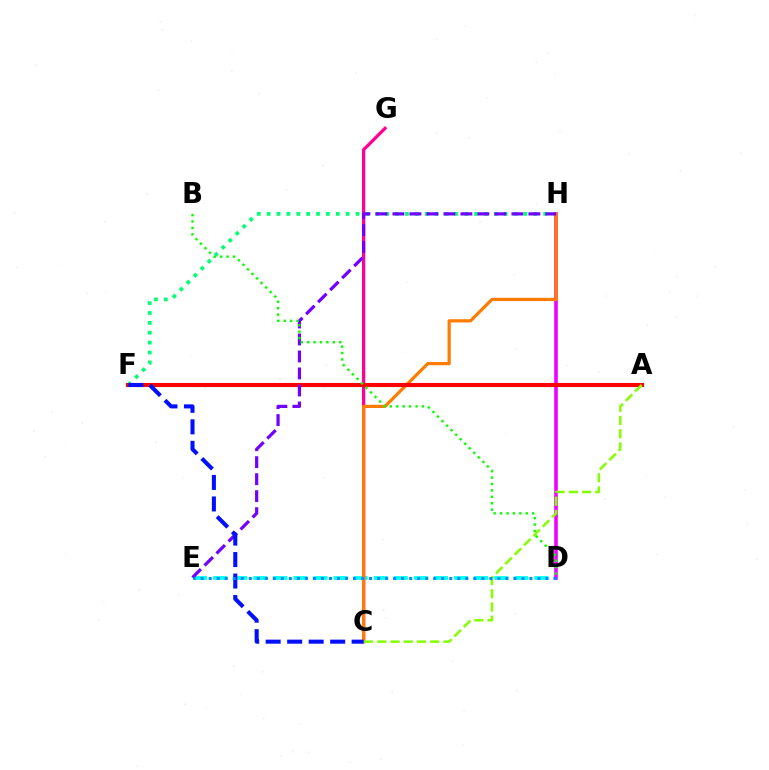{('A', 'F'): [{'color': '#fcf500', 'line_style': 'solid', 'thickness': 2.22}, {'color': '#ff0000', 'line_style': 'solid', 'thickness': 2.94}], ('F', 'H'): [{'color': '#00ff74', 'line_style': 'dotted', 'thickness': 2.68}], ('D', 'E'): [{'color': '#00fff6', 'line_style': 'dashed', 'thickness': 2.73}, {'color': '#008cff', 'line_style': 'dotted', 'thickness': 2.18}], ('D', 'H'): [{'color': '#ee00ff', 'line_style': 'solid', 'thickness': 2.59}], ('C', 'G'): [{'color': '#ff0094', 'line_style': 'solid', 'thickness': 2.34}], ('C', 'H'): [{'color': '#ff7c00', 'line_style': 'solid', 'thickness': 2.31}], ('E', 'H'): [{'color': '#7200ff', 'line_style': 'dashed', 'thickness': 2.31}], ('A', 'C'): [{'color': '#84ff00', 'line_style': 'dashed', 'thickness': 1.8}], ('C', 'F'): [{'color': '#0010ff', 'line_style': 'dashed', 'thickness': 2.92}], ('B', 'D'): [{'color': '#08ff00', 'line_style': 'dotted', 'thickness': 1.74}]}